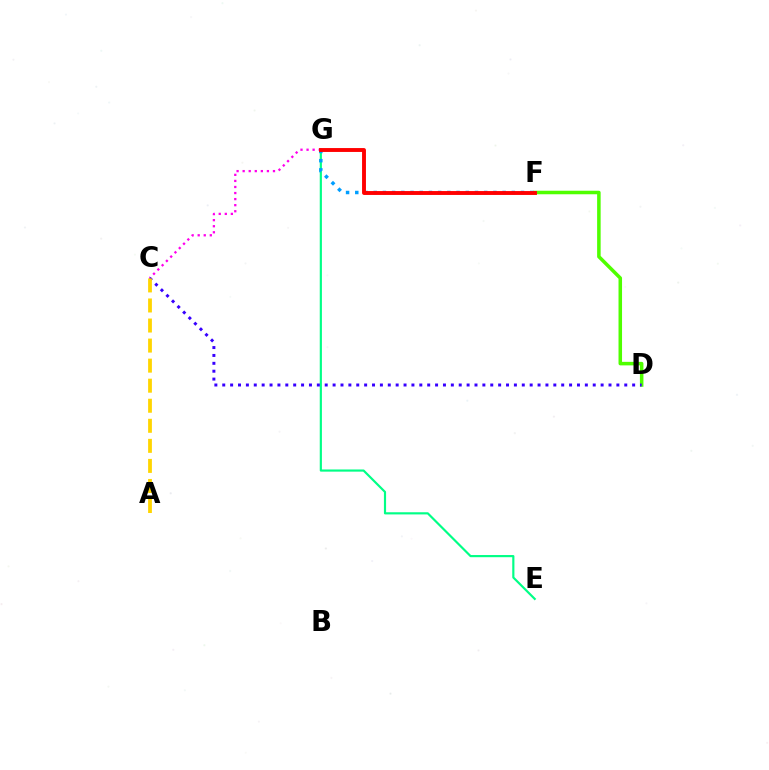{('C', 'G'): [{'color': '#ff00ed', 'line_style': 'dotted', 'thickness': 1.65}], ('D', 'F'): [{'color': '#4fff00', 'line_style': 'solid', 'thickness': 2.54}], ('E', 'G'): [{'color': '#00ff86', 'line_style': 'solid', 'thickness': 1.56}], ('F', 'G'): [{'color': '#009eff', 'line_style': 'dotted', 'thickness': 2.5}, {'color': '#ff0000', 'line_style': 'solid', 'thickness': 2.8}], ('C', 'D'): [{'color': '#3700ff', 'line_style': 'dotted', 'thickness': 2.14}], ('A', 'C'): [{'color': '#ffd500', 'line_style': 'dashed', 'thickness': 2.72}]}